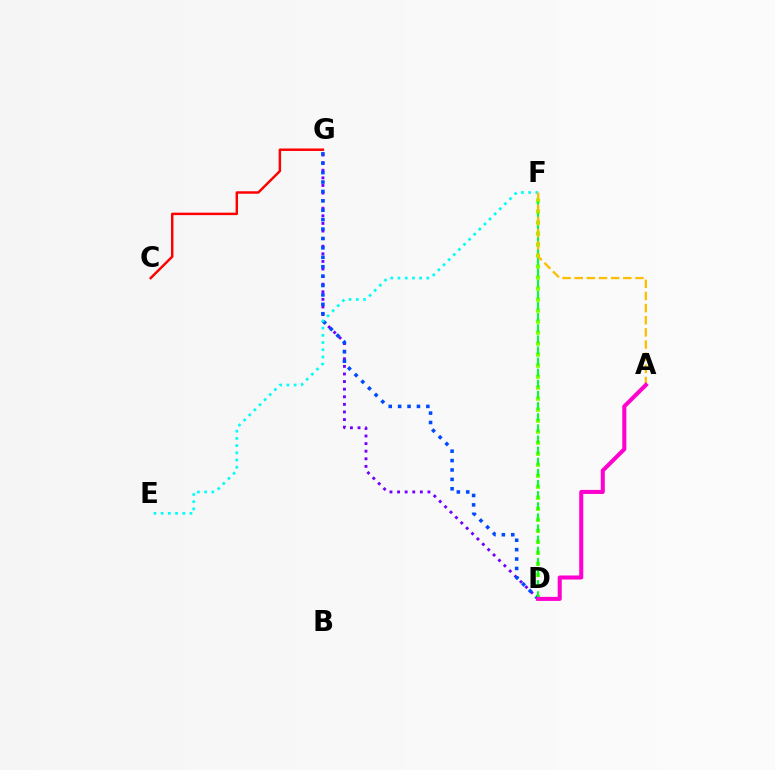{('D', 'G'): [{'color': '#7200ff', 'line_style': 'dotted', 'thickness': 2.06}, {'color': '#004bff', 'line_style': 'dotted', 'thickness': 2.56}], ('D', 'F'): [{'color': '#84ff00', 'line_style': 'dotted', 'thickness': 2.99}, {'color': '#00ff39', 'line_style': 'dashed', 'thickness': 1.51}], ('C', 'G'): [{'color': '#ff0000', 'line_style': 'solid', 'thickness': 1.77}], ('E', 'F'): [{'color': '#00fff6', 'line_style': 'dotted', 'thickness': 1.96}], ('A', 'F'): [{'color': '#ffbd00', 'line_style': 'dashed', 'thickness': 1.65}], ('A', 'D'): [{'color': '#ff00cf', 'line_style': 'solid', 'thickness': 2.92}]}